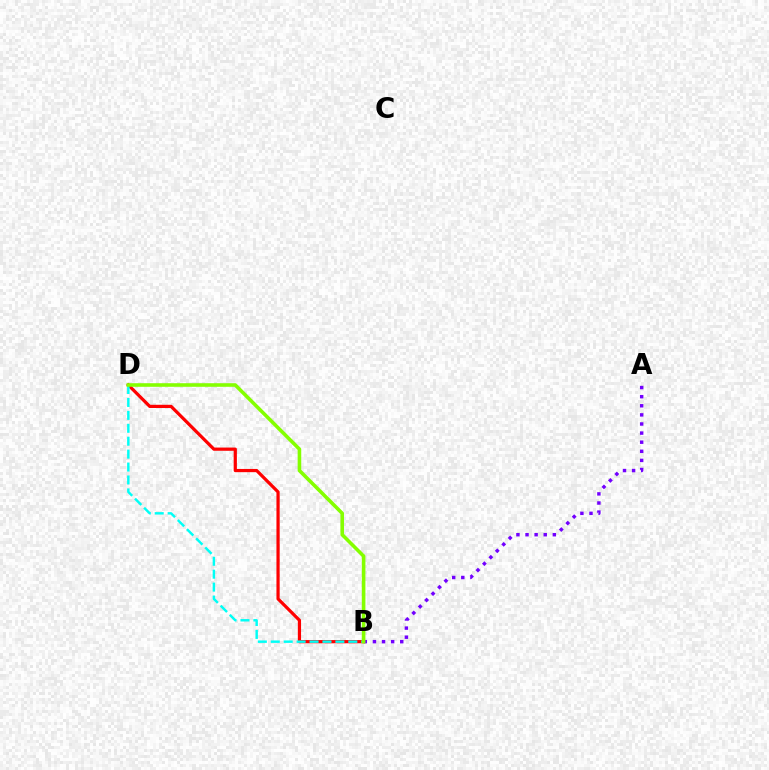{('B', 'D'): [{'color': '#ff0000', 'line_style': 'solid', 'thickness': 2.31}, {'color': '#00fff6', 'line_style': 'dashed', 'thickness': 1.76}, {'color': '#84ff00', 'line_style': 'solid', 'thickness': 2.58}], ('A', 'B'): [{'color': '#7200ff', 'line_style': 'dotted', 'thickness': 2.47}]}